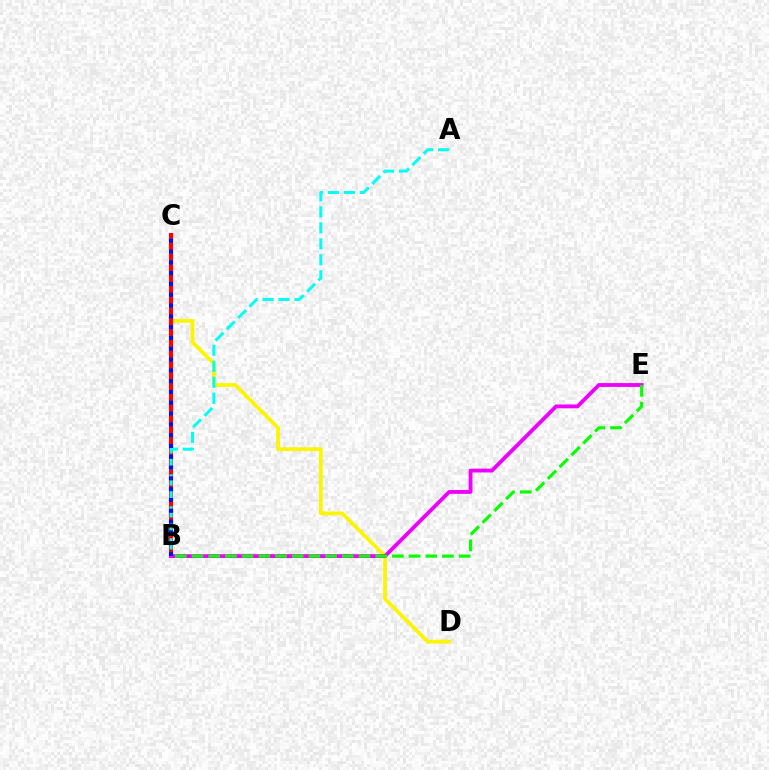{('C', 'D'): [{'color': '#fcf500', 'line_style': 'solid', 'thickness': 2.69}], ('B', 'C'): [{'color': '#ff0000', 'line_style': 'solid', 'thickness': 2.94}, {'color': '#0010ff', 'line_style': 'dotted', 'thickness': 2.93}], ('B', 'E'): [{'color': '#ee00ff', 'line_style': 'solid', 'thickness': 2.76}, {'color': '#08ff00', 'line_style': 'dashed', 'thickness': 2.27}], ('A', 'B'): [{'color': '#00fff6', 'line_style': 'dashed', 'thickness': 2.17}]}